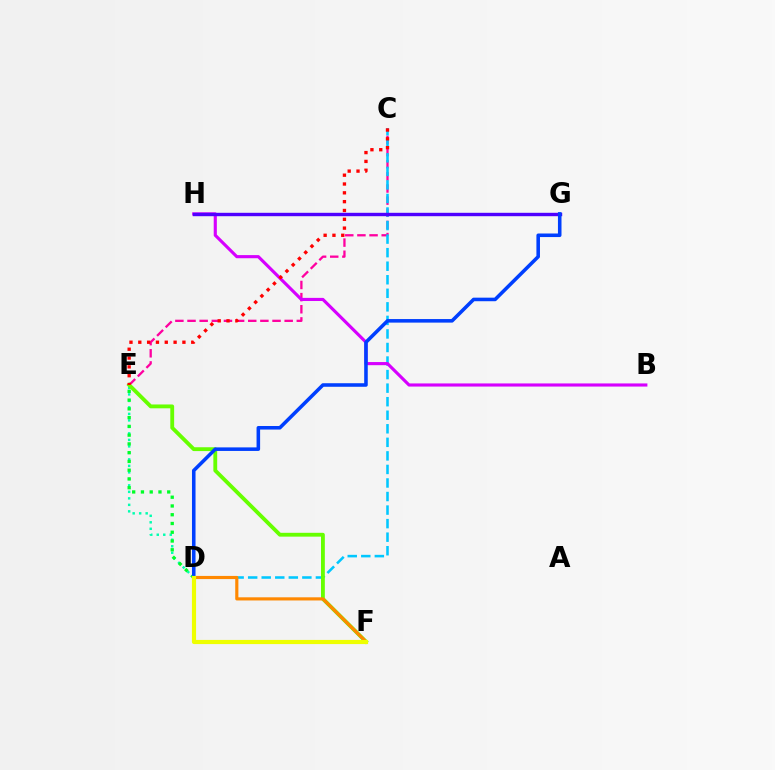{('D', 'E'): [{'color': '#00ffaf', 'line_style': 'dotted', 'thickness': 1.77}, {'color': '#00ff27', 'line_style': 'dotted', 'thickness': 2.38}], ('C', 'E'): [{'color': '#ff00a0', 'line_style': 'dashed', 'thickness': 1.65}, {'color': '#ff0000', 'line_style': 'dotted', 'thickness': 2.4}], ('C', 'D'): [{'color': '#00c7ff', 'line_style': 'dashed', 'thickness': 1.84}], ('E', 'F'): [{'color': '#66ff00', 'line_style': 'solid', 'thickness': 2.76}], ('B', 'H'): [{'color': '#d600ff', 'line_style': 'solid', 'thickness': 2.25}], ('G', 'H'): [{'color': '#4f00ff', 'line_style': 'solid', 'thickness': 2.45}], ('D', 'F'): [{'color': '#ff8800', 'line_style': 'solid', 'thickness': 2.27}, {'color': '#eeff00', 'line_style': 'solid', 'thickness': 2.99}], ('D', 'G'): [{'color': '#003fff', 'line_style': 'solid', 'thickness': 2.56}]}